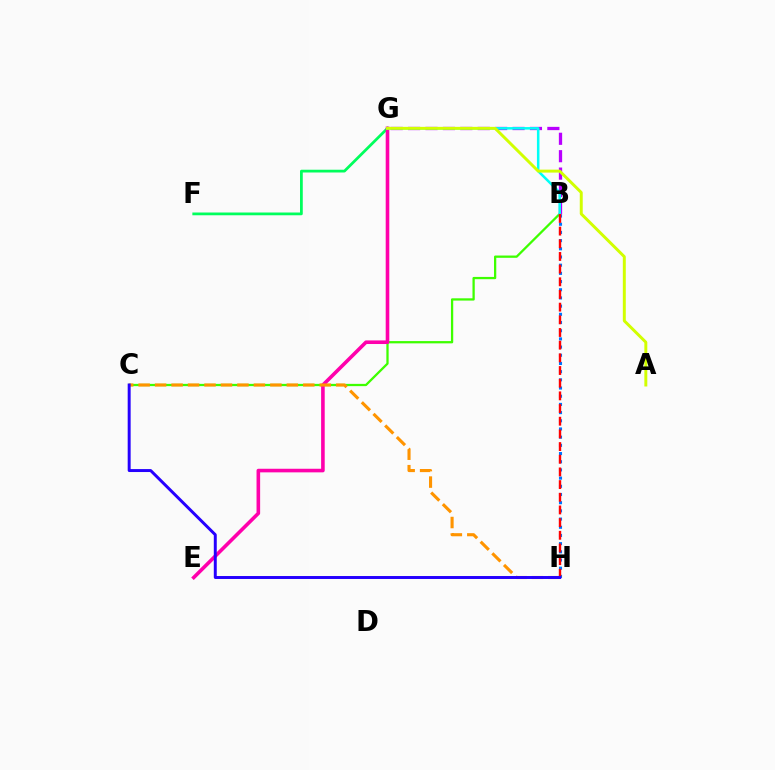{('F', 'G'): [{'color': '#00ff5c', 'line_style': 'solid', 'thickness': 1.99}], ('B', 'C'): [{'color': '#3dff00', 'line_style': 'solid', 'thickness': 1.64}], ('B', 'G'): [{'color': '#b900ff', 'line_style': 'dashed', 'thickness': 2.37}, {'color': '#00fff6', 'line_style': 'solid', 'thickness': 1.82}], ('B', 'H'): [{'color': '#0074ff', 'line_style': 'dotted', 'thickness': 2.23}, {'color': '#ff0000', 'line_style': 'dashed', 'thickness': 1.72}], ('E', 'G'): [{'color': '#ff00ac', 'line_style': 'solid', 'thickness': 2.59}], ('C', 'H'): [{'color': '#ff9400', 'line_style': 'dashed', 'thickness': 2.24}, {'color': '#2500ff', 'line_style': 'solid', 'thickness': 2.13}], ('A', 'G'): [{'color': '#d1ff00', 'line_style': 'solid', 'thickness': 2.13}]}